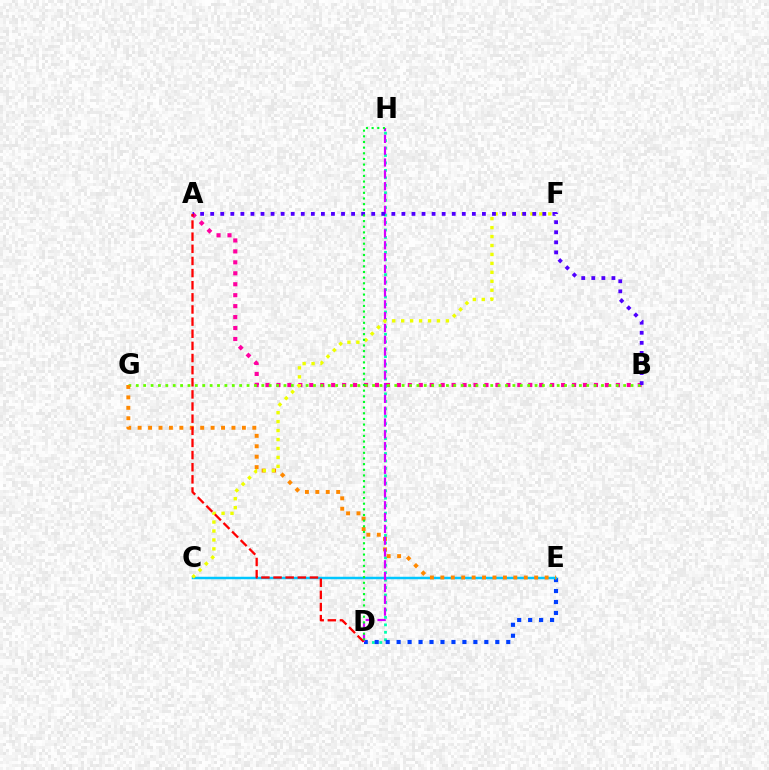{('A', 'B'): [{'color': '#ff00a0', 'line_style': 'dotted', 'thickness': 2.97}, {'color': '#4f00ff', 'line_style': 'dotted', 'thickness': 2.73}], ('B', 'G'): [{'color': '#66ff00', 'line_style': 'dotted', 'thickness': 2.01}], ('D', 'H'): [{'color': '#00ffaf', 'line_style': 'dotted', 'thickness': 2.02}, {'color': '#d600ff', 'line_style': 'dashed', 'thickness': 1.61}, {'color': '#00ff27', 'line_style': 'dotted', 'thickness': 1.54}], ('D', 'E'): [{'color': '#003fff', 'line_style': 'dotted', 'thickness': 2.98}], ('C', 'E'): [{'color': '#00c7ff', 'line_style': 'solid', 'thickness': 1.78}], ('E', 'G'): [{'color': '#ff8800', 'line_style': 'dotted', 'thickness': 2.83}], ('C', 'F'): [{'color': '#eeff00', 'line_style': 'dotted', 'thickness': 2.43}], ('A', 'D'): [{'color': '#ff0000', 'line_style': 'dashed', 'thickness': 1.65}]}